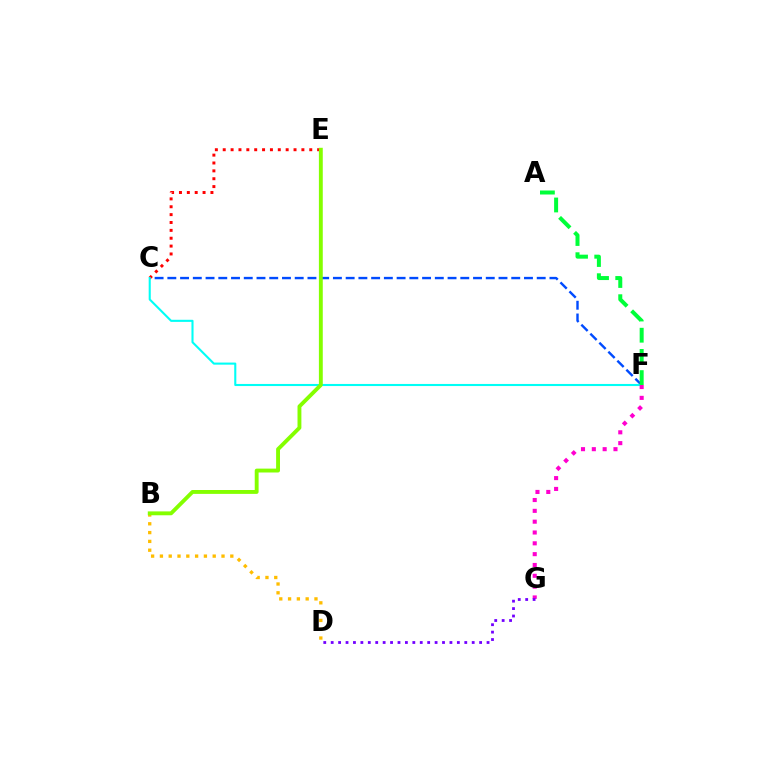{('C', 'F'): [{'color': '#004bff', 'line_style': 'dashed', 'thickness': 1.73}, {'color': '#00fff6', 'line_style': 'solid', 'thickness': 1.51}], ('C', 'E'): [{'color': '#ff0000', 'line_style': 'dotted', 'thickness': 2.14}], ('A', 'F'): [{'color': '#00ff39', 'line_style': 'dashed', 'thickness': 2.88}], ('F', 'G'): [{'color': '#ff00cf', 'line_style': 'dotted', 'thickness': 2.94}], ('D', 'G'): [{'color': '#7200ff', 'line_style': 'dotted', 'thickness': 2.02}], ('B', 'D'): [{'color': '#ffbd00', 'line_style': 'dotted', 'thickness': 2.39}], ('B', 'E'): [{'color': '#84ff00', 'line_style': 'solid', 'thickness': 2.79}]}